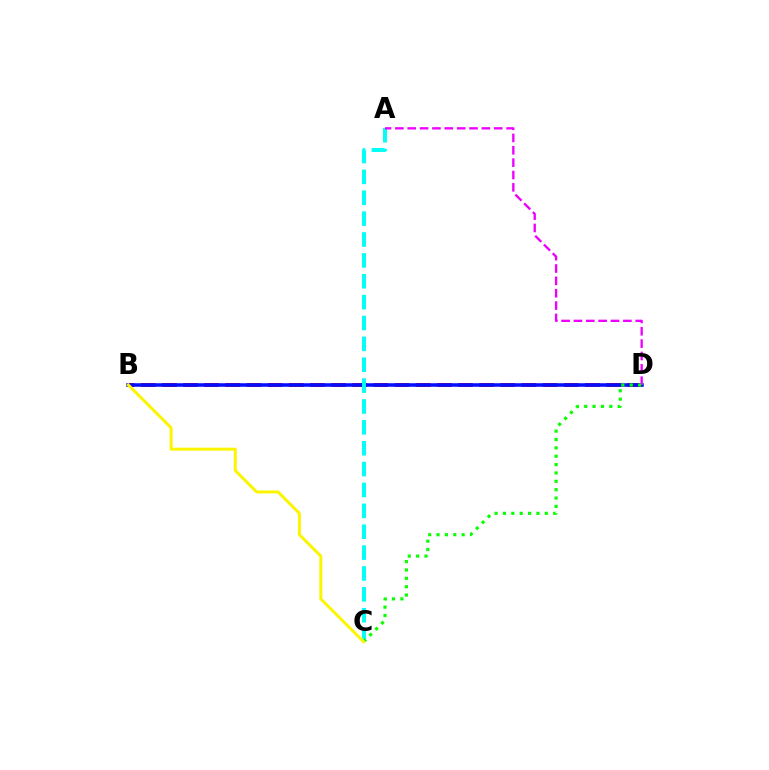{('B', 'D'): [{'color': '#ff0000', 'line_style': 'dashed', 'thickness': 2.87}, {'color': '#0010ff', 'line_style': 'solid', 'thickness': 2.55}], ('A', 'C'): [{'color': '#00fff6', 'line_style': 'dashed', 'thickness': 2.84}], ('A', 'D'): [{'color': '#ee00ff', 'line_style': 'dashed', 'thickness': 1.68}], ('C', 'D'): [{'color': '#08ff00', 'line_style': 'dotted', 'thickness': 2.27}], ('B', 'C'): [{'color': '#fcf500', 'line_style': 'solid', 'thickness': 2.15}]}